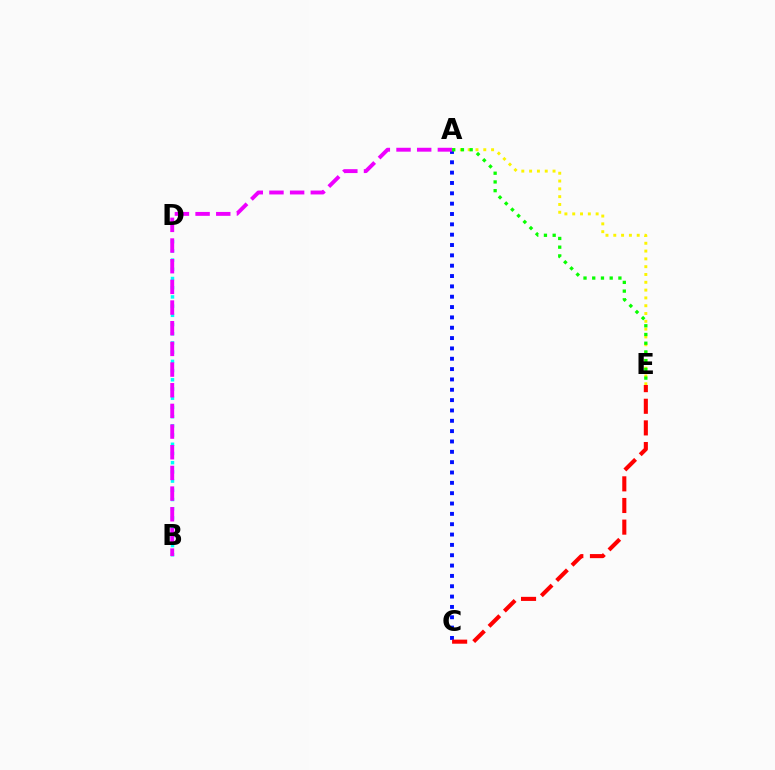{('B', 'D'): [{'color': '#00fff6', 'line_style': 'dotted', 'thickness': 2.5}], ('A', 'C'): [{'color': '#0010ff', 'line_style': 'dotted', 'thickness': 2.81}], ('A', 'E'): [{'color': '#fcf500', 'line_style': 'dotted', 'thickness': 2.12}, {'color': '#08ff00', 'line_style': 'dotted', 'thickness': 2.37}], ('A', 'B'): [{'color': '#ee00ff', 'line_style': 'dashed', 'thickness': 2.81}], ('C', 'E'): [{'color': '#ff0000', 'line_style': 'dashed', 'thickness': 2.94}]}